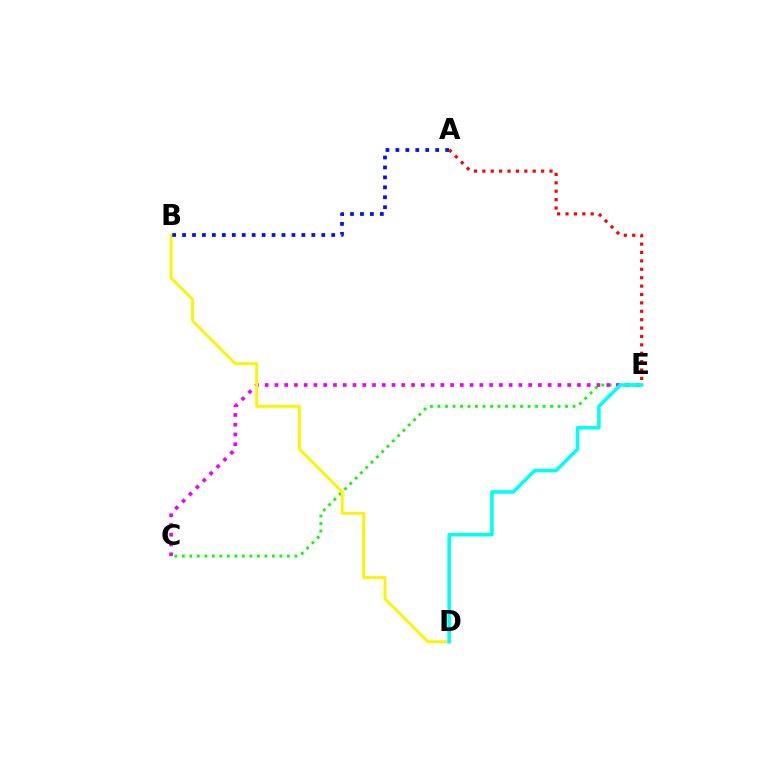{('C', 'E'): [{'color': '#08ff00', 'line_style': 'dotted', 'thickness': 2.04}, {'color': '#ee00ff', 'line_style': 'dotted', 'thickness': 2.65}], ('B', 'D'): [{'color': '#fcf500', 'line_style': 'solid', 'thickness': 2.08}], ('A', 'B'): [{'color': '#0010ff', 'line_style': 'dotted', 'thickness': 2.7}], ('A', 'E'): [{'color': '#ff0000', 'line_style': 'dotted', 'thickness': 2.28}], ('D', 'E'): [{'color': '#00fff6', 'line_style': 'solid', 'thickness': 2.56}]}